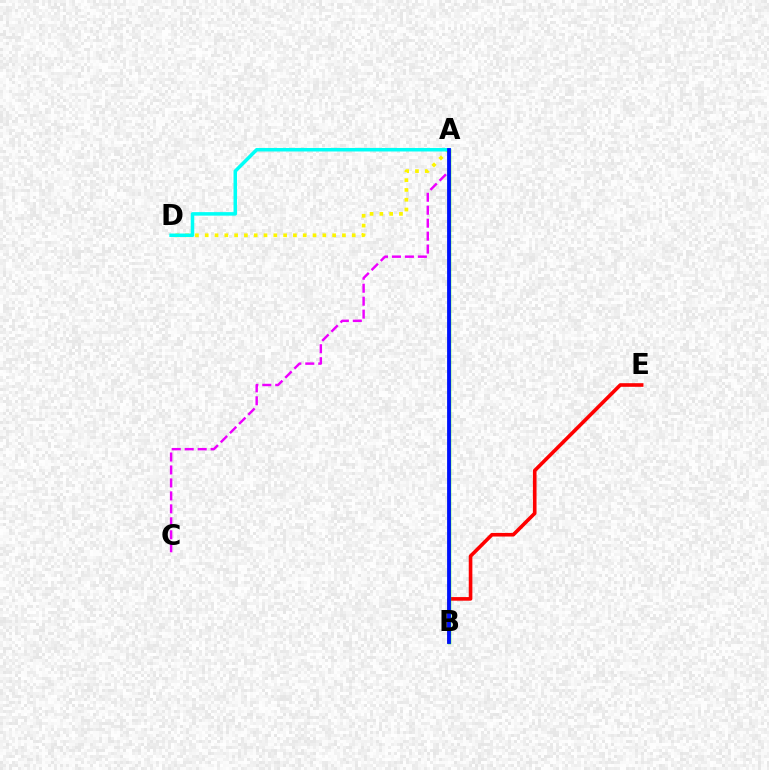{('B', 'E'): [{'color': '#ff0000', 'line_style': 'solid', 'thickness': 2.61}], ('A', 'D'): [{'color': '#fcf500', 'line_style': 'dotted', 'thickness': 2.66}, {'color': '#00fff6', 'line_style': 'solid', 'thickness': 2.53}], ('A', 'B'): [{'color': '#08ff00', 'line_style': 'solid', 'thickness': 2.47}, {'color': '#0010ff', 'line_style': 'solid', 'thickness': 2.73}], ('A', 'C'): [{'color': '#ee00ff', 'line_style': 'dashed', 'thickness': 1.76}]}